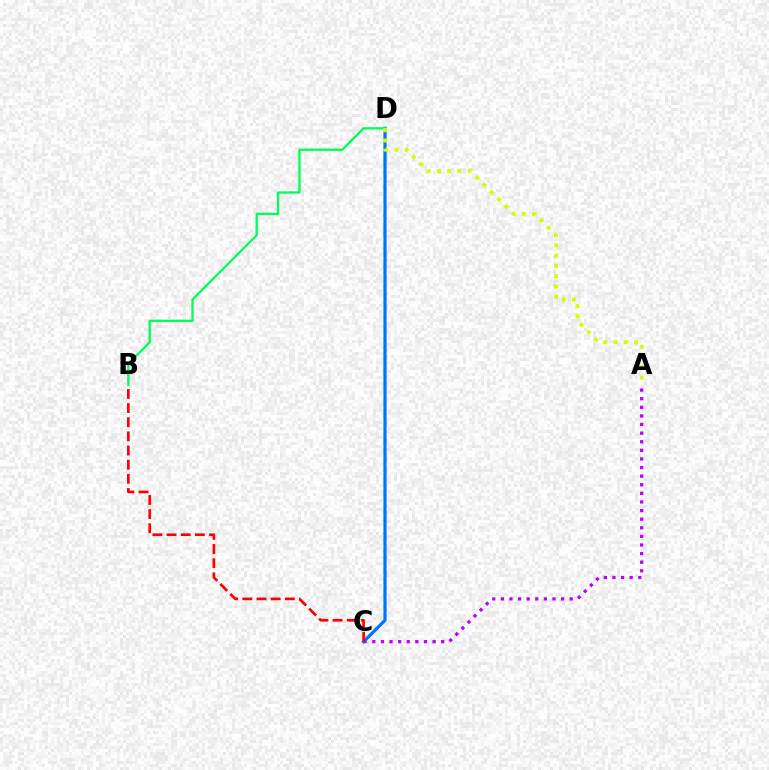{('A', 'C'): [{'color': '#b900ff', 'line_style': 'dotted', 'thickness': 2.34}], ('C', 'D'): [{'color': '#0074ff', 'line_style': 'solid', 'thickness': 2.31}], ('B', 'D'): [{'color': '#00ff5c', 'line_style': 'solid', 'thickness': 1.67}], ('A', 'D'): [{'color': '#d1ff00', 'line_style': 'dotted', 'thickness': 2.79}], ('B', 'C'): [{'color': '#ff0000', 'line_style': 'dashed', 'thickness': 1.92}]}